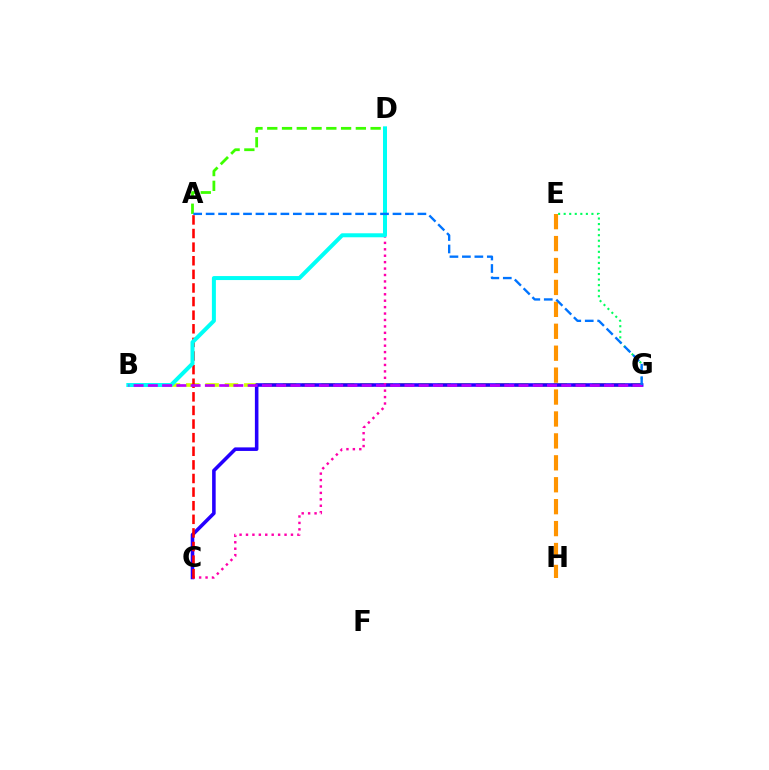{('B', 'G'): [{'color': '#d1ff00', 'line_style': 'dashed', 'thickness': 2.63}, {'color': '#b900ff', 'line_style': 'dashed', 'thickness': 1.94}], ('A', 'D'): [{'color': '#3dff00', 'line_style': 'dashed', 'thickness': 2.01}], ('E', 'G'): [{'color': '#00ff5c', 'line_style': 'dotted', 'thickness': 1.51}], ('C', 'G'): [{'color': '#2500ff', 'line_style': 'solid', 'thickness': 2.56}], ('C', 'D'): [{'color': '#ff00ac', 'line_style': 'dotted', 'thickness': 1.75}], ('A', 'C'): [{'color': '#ff0000', 'line_style': 'dashed', 'thickness': 1.85}], ('B', 'D'): [{'color': '#00fff6', 'line_style': 'solid', 'thickness': 2.88}], ('E', 'H'): [{'color': '#ff9400', 'line_style': 'dashed', 'thickness': 2.98}], ('A', 'G'): [{'color': '#0074ff', 'line_style': 'dashed', 'thickness': 1.69}]}